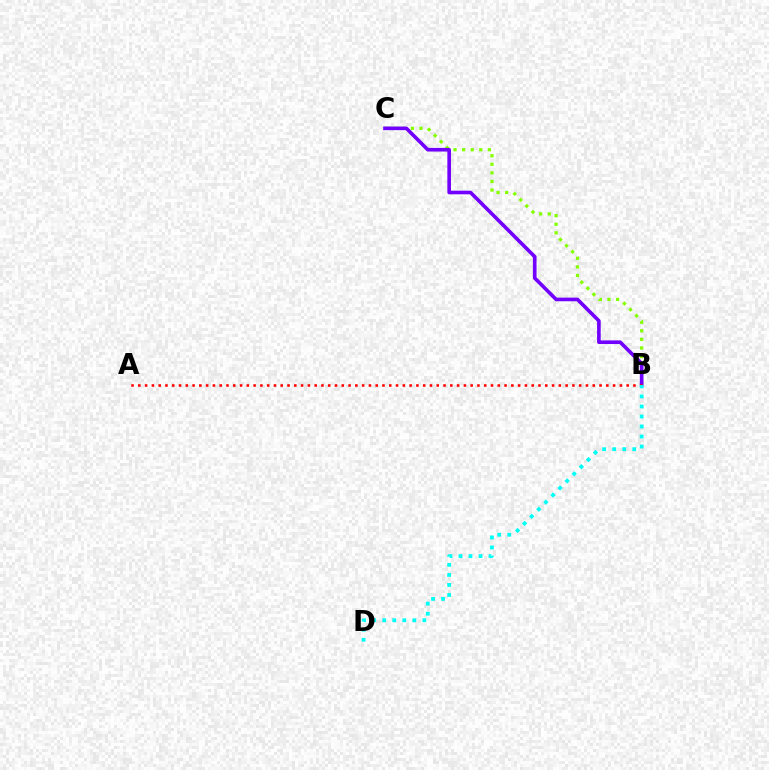{('B', 'C'): [{'color': '#84ff00', 'line_style': 'dotted', 'thickness': 2.33}, {'color': '#7200ff', 'line_style': 'solid', 'thickness': 2.61}], ('A', 'B'): [{'color': '#ff0000', 'line_style': 'dotted', 'thickness': 1.84}], ('B', 'D'): [{'color': '#00fff6', 'line_style': 'dotted', 'thickness': 2.72}]}